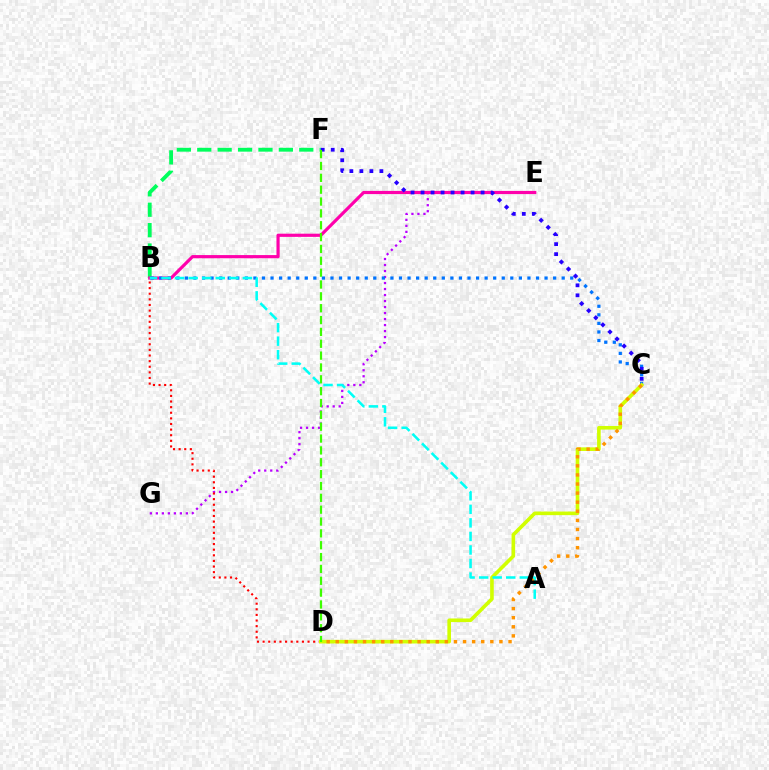{('E', 'G'): [{'color': '#b900ff', 'line_style': 'dotted', 'thickness': 1.63}], ('B', 'F'): [{'color': '#00ff5c', 'line_style': 'dashed', 'thickness': 2.77}], ('B', 'E'): [{'color': '#ff00ac', 'line_style': 'solid', 'thickness': 2.29}], ('B', 'C'): [{'color': '#0074ff', 'line_style': 'dotted', 'thickness': 2.33}], ('B', 'D'): [{'color': '#ff0000', 'line_style': 'dotted', 'thickness': 1.53}], ('C', 'D'): [{'color': '#d1ff00', 'line_style': 'solid', 'thickness': 2.61}, {'color': '#ff9400', 'line_style': 'dotted', 'thickness': 2.47}], ('C', 'F'): [{'color': '#2500ff', 'line_style': 'dotted', 'thickness': 2.72}], ('A', 'B'): [{'color': '#00fff6', 'line_style': 'dashed', 'thickness': 1.84}], ('D', 'F'): [{'color': '#3dff00', 'line_style': 'dashed', 'thickness': 1.61}]}